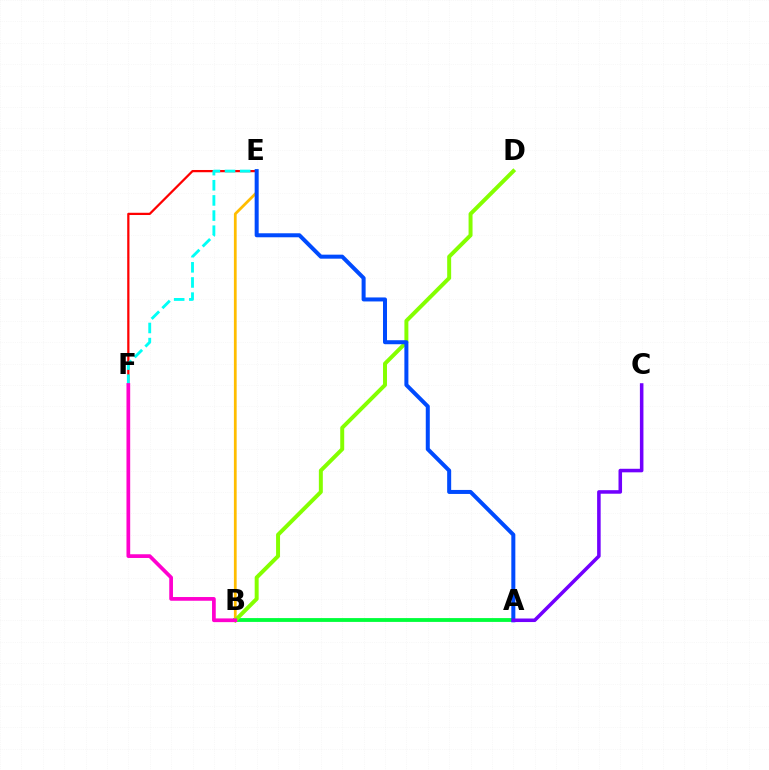{('E', 'F'): [{'color': '#ff0000', 'line_style': 'solid', 'thickness': 1.62}, {'color': '#00fff6', 'line_style': 'dashed', 'thickness': 2.06}], ('A', 'B'): [{'color': '#00ff39', 'line_style': 'solid', 'thickness': 2.75}], ('B', 'E'): [{'color': '#ffbd00', 'line_style': 'solid', 'thickness': 1.98}], ('B', 'D'): [{'color': '#84ff00', 'line_style': 'solid', 'thickness': 2.85}], ('A', 'E'): [{'color': '#004bff', 'line_style': 'solid', 'thickness': 2.89}], ('B', 'F'): [{'color': '#ff00cf', 'line_style': 'solid', 'thickness': 2.68}], ('A', 'C'): [{'color': '#7200ff', 'line_style': 'solid', 'thickness': 2.55}]}